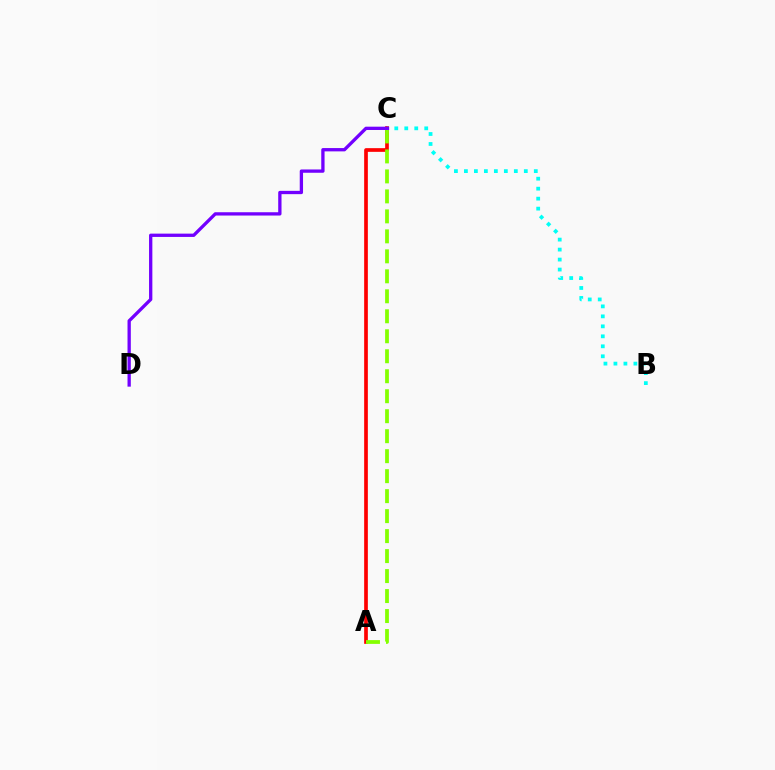{('A', 'C'): [{'color': '#ff0000', 'line_style': 'solid', 'thickness': 2.65}, {'color': '#84ff00', 'line_style': 'dashed', 'thickness': 2.71}], ('B', 'C'): [{'color': '#00fff6', 'line_style': 'dotted', 'thickness': 2.71}], ('C', 'D'): [{'color': '#7200ff', 'line_style': 'solid', 'thickness': 2.38}]}